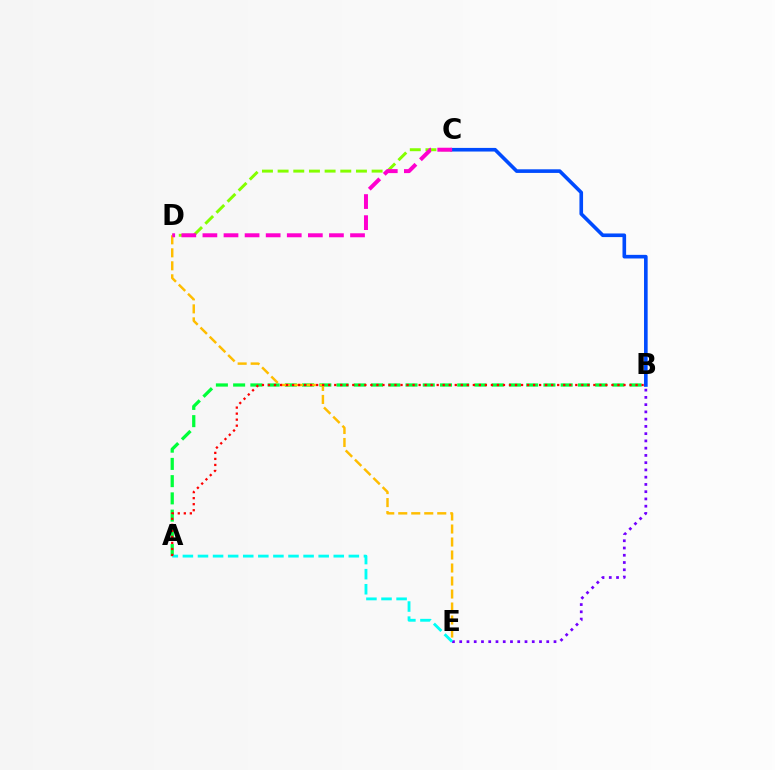{('A', 'B'): [{'color': '#00ff39', 'line_style': 'dashed', 'thickness': 2.34}, {'color': '#ff0000', 'line_style': 'dotted', 'thickness': 1.64}], ('D', 'E'): [{'color': '#ffbd00', 'line_style': 'dashed', 'thickness': 1.77}], ('B', 'C'): [{'color': '#004bff', 'line_style': 'solid', 'thickness': 2.61}], ('C', 'D'): [{'color': '#84ff00', 'line_style': 'dashed', 'thickness': 2.13}, {'color': '#ff00cf', 'line_style': 'dashed', 'thickness': 2.86}], ('B', 'E'): [{'color': '#7200ff', 'line_style': 'dotted', 'thickness': 1.97}], ('A', 'E'): [{'color': '#00fff6', 'line_style': 'dashed', 'thickness': 2.05}]}